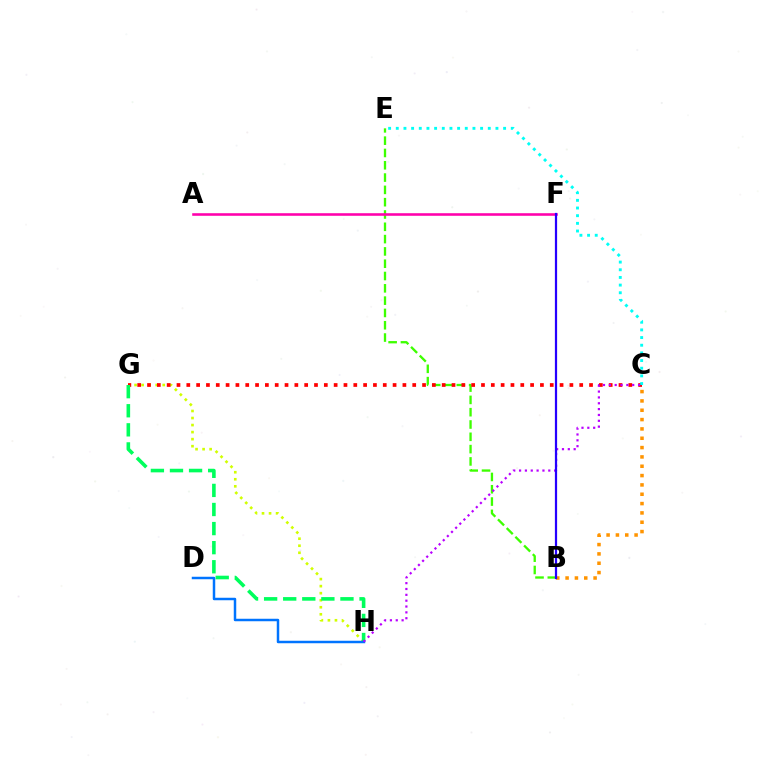{('G', 'H'): [{'color': '#d1ff00', 'line_style': 'dotted', 'thickness': 1.91}, {'color': '#00ff5c', 'line_style': 'dashed', 'thickness': 2.59}], ('B', 'E'): [{'color': '#3dff00', 'line_style': 'dashed', 'thickness': 1.67}], ('C', 'G'): [{'color': '#ff0000', 'line_style': 'dotted', 'thickness': 2.67}], ('B', 'C'): [{'color': '#ff9400', 'line_style': 'dotted', 'thickness': 2.54}], ('A', 'F'): [{'color': '#ff00ac', 'line_style': 'solid', 'thickness': 1.86}], ('D', 'H'): [{'color': '#0074ff', 'line_style': 'solid', 'thickness': 1.79}], ('C', 'E'): [{'color': '#00fff6', 'line_style': 'dotted', 'thickness': 2.08}], ('C', 'H'): [{'color': '#b900ff', 'line_style': 'dotted', 'thickness': 1.59}], ('B', 'F'): [{'color': '#2500ff', 'line_style': 'solid', 'thickness': 1.6}]}